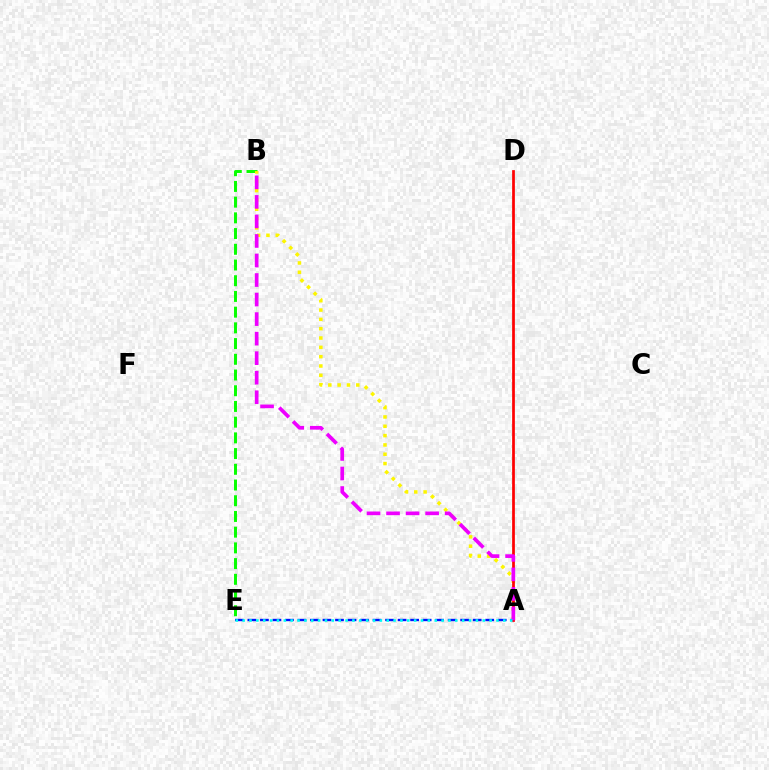{('B', 'E'): [{'color': '#08ff00', 'line_style': 'dashed', 'thickness': 2.13}], ('A', 'B'): [{'color': '#fcf500', 'line_style': 'dotted', 'thickness': 2.53}, {'color': '#ee00ff', 'line_style': 'dashed', 'thickness': 2.65}], ('A', 'E'): [{'color': '#0010ff', 'line_style': 'dashed', 'thickness': 1.7}, {'color': '#00fff6', 'line_style': 'dotted', 'thickness': 1.86}], ('A', 'D'): [{'color': '#ff0000', 'line_style': 'solid', 'thickness': 1.97}]}